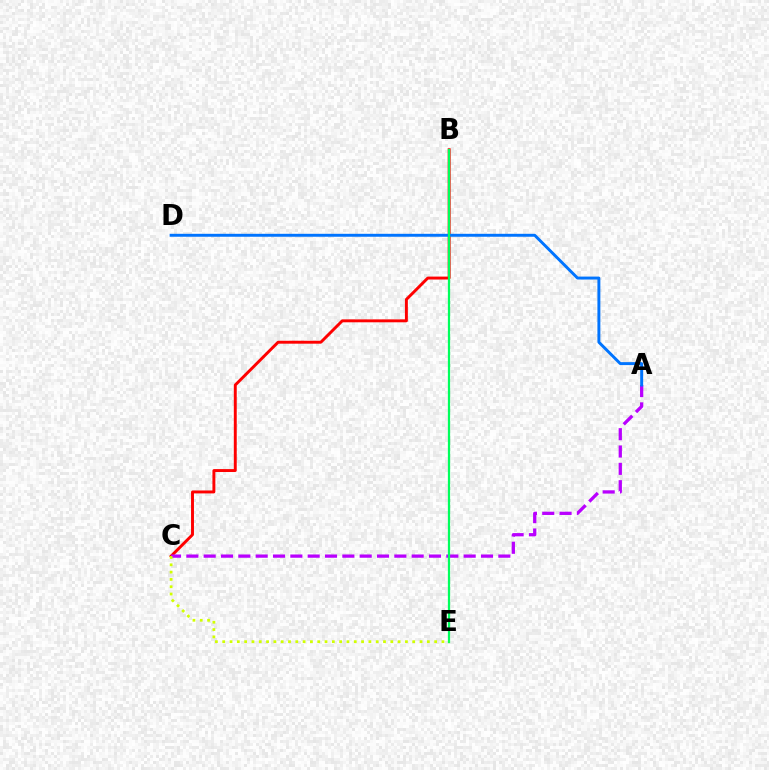{('B', 'C'): [{'color': '#ff0000', 'line_style': 'solid', 'thickness': 2.1}], ('A', 'C'): [{'color': '#b900ff', 'line_style': 'dashed', 'thickness': 2.35}], ('A', 'D'): [{'color': '#0074ff', 'line_style': 'solid', 'thickness': 2.12}], ('B', 'E'): [{'color': '#00ff5c', 'line_style': 'solid', 'thickness': 1.62}], ('C', 'E'): [{'color': '#d1ff00', 'line_style': 'dotted', 'thickness': 1.99}]}